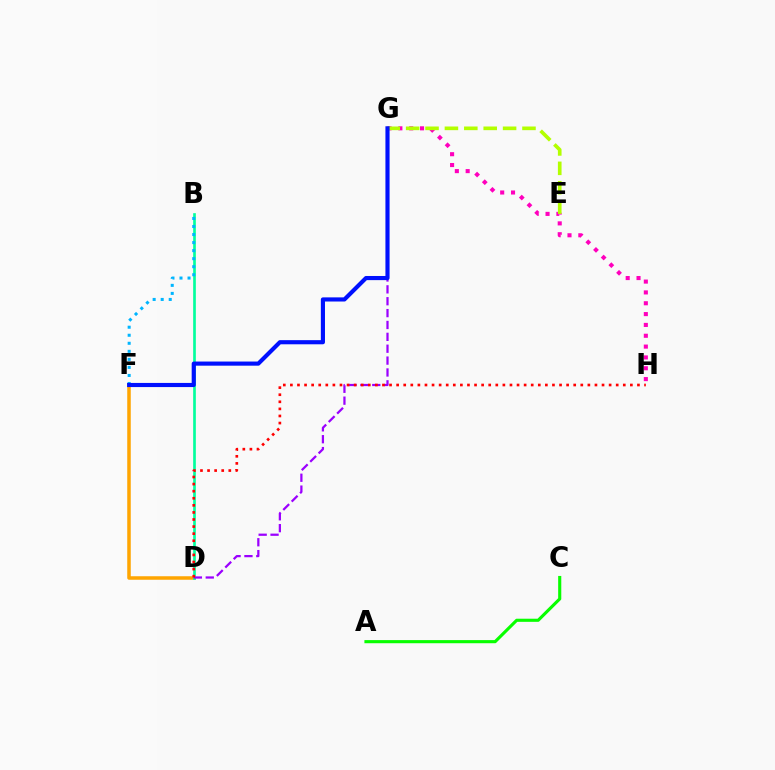{('D', 'F'): [{'color': '#ffa500', 'line_style': 'solid', 'thickness': 2.53}], ('B', 'D'): [{'color': '#00ff9d', 'line_style': 'solid', 'thickness': 1.91}], ('G', 'H'): [{'color': '#ff00bd', 'line_style': 'dotted', 'thickness': 2.94}], ('E', 'G'): [{'color': '#b3ff00', 'line_style': 'dashed', 'thickness': 2.63}], ('B', 'F'): [{'color': '#00b5ff', 'line_style': 'dotted', 'thickness': 2.18}], ('D', 'G'): [{'color': '#9b00ff', 'line_style': 'dashed', 'thickness': 1.61}], ('D', 'H'): [{'color': '#ff0000', 'line_style': 'dotted', 'thickness': 1.92}], ('A', 'C'): [{'color': '#08ff00', 'line_style': 'solid', 'thickness': 2.25}], ('F', 'G'): [{'color': '#0010ff', 'line_style': 'solid', 'thickness': 2.98}]}